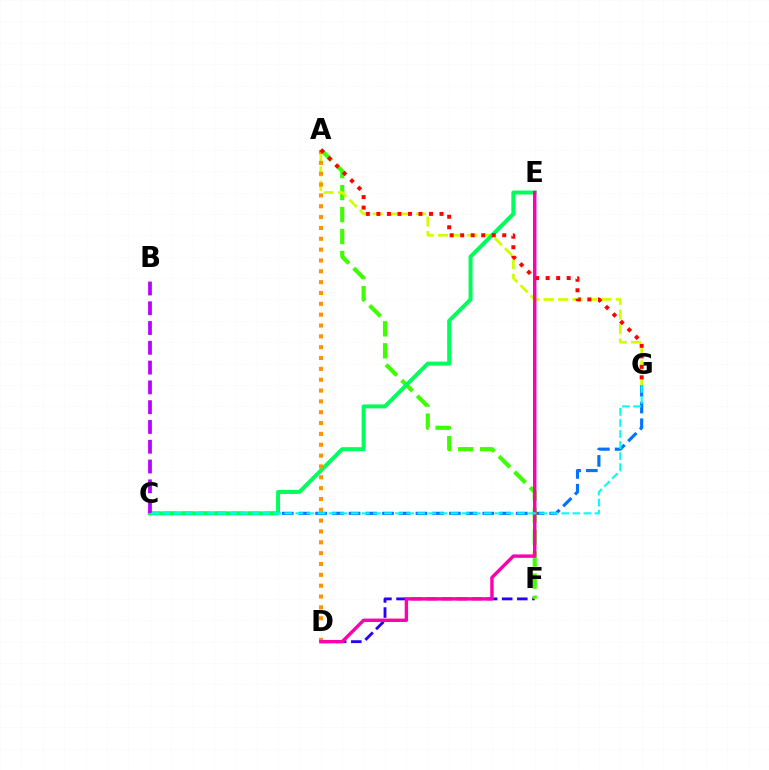{('D', 'F'): [{'color': '#2500ff', 'line_style': 'dashed', 'thickness': 2.05}], ('C', 'G'): [{'color': '#0074ff', 'line_style': 'dashed', 'thickness': 2.27}, {'color': '#00fff6', 'line_style': 'dashed', 'thickness': 1.51}], ('A', 'F'): [{'color': '#3dff00', 'line_style': 'dashed', 'thickness': 2.99}], ('A', 'G'): [{'color': '#d1ff00', 'line_style': 'dashed', 'thickness': 1.97}, {'color': '#ff0000', 'line_style': 'dotted', 'thickness': 2.86}], ('C', 'E'): [{'color': '#00ff5c', 'line_style': 'solid', 'thickness': 2.87}], ('A', 'D'): [{'color': '#ff9400', 'line_style': 'dotted', 'thickness': 2.95}], ('D', 'E'): [{'color': '#ff00ac', 'line_style': 'solid', 'thickness': 2.45}], ('B', 'C'): [{'color': '#b900ff', 'line_style': 'dashed', 'thickness': 2.69}]}